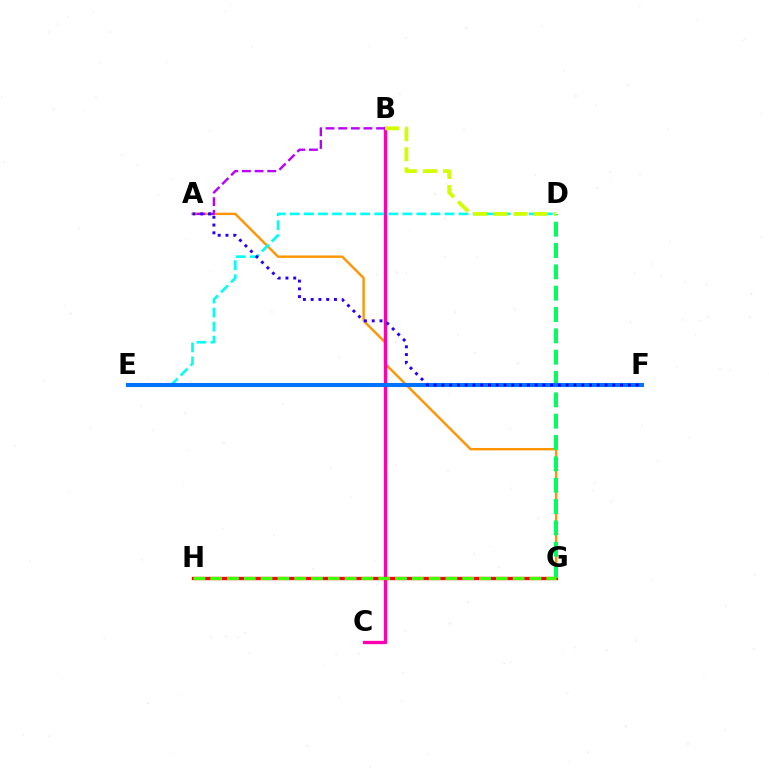{('A', 'G'): [{'color': '#ff9400', 'line_style': 'solid', 'thickness': 1.71}], ('B', 'C'): [{'color': '#ff00ac', 'line_style': 'solid', 'thickness': 2.39}], ('G', 'H'): [{'color': '#ff0000', 'line_style': 'solid', 'thickness': 2.41}, {'color': '#3dff00', 'line_style': 'dashed', 'thickness': 2.28}], ('D', 'G'): [{'color': '#00ff5c', 'line_style': 'dashed', 'thickness': 2.9}], ('D', 'E'): [{'color': '#00fff6', 'line_style': 'dashed', 'thickness': 1.91}], ('B', 'D'): [{'color': '#d1ff00', 'line_style': 'dashed', 'thickness': 2.74}], ('A', 'B'): [{'color': '#b900ff', 'line_style': 'dashed', 'thickness': 1.72}], ('E', 'F'): [{'color': '#0074ff', 'line_style': 'solid', 'thickness': 2.93}], ('A', 'F'): [{'color': '#2500ff', 'line_style': 'dotted', 'thickness': 2.11}]}